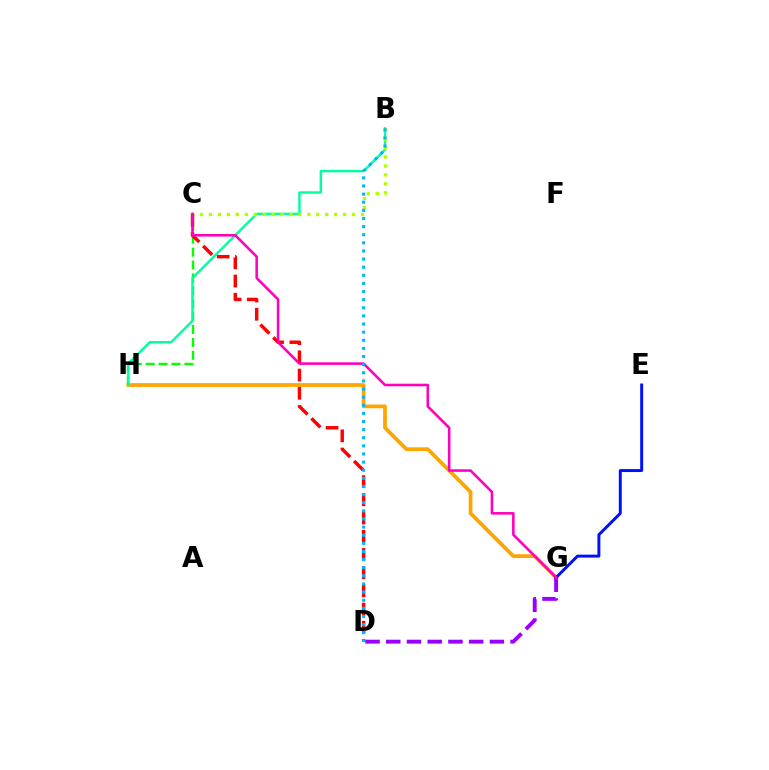{('C', 'H'): [{'color': '#08ff00', 'line_style': 'dashed', 'thickness': 1.75}], ('G', 'H'): [{'color': '#ffa500', 'line_style': 'solid', 'thickness': 2.7}], ('B', 'H'): [{'color': '#00ff9d', 'line_style': 'solid', 'thickness': 1.75}], ('B', 'C'): [{'color': '#b3ff00', 'line_style': 'dotted', 'thickness': 2.43}], ('E', 'G'): [{'color': '#0010ff', 'line_style': 'solid', 'thickness': 2.13}], ('C', 'D'): [{'color': '#ff0000', 'line_style': 'dashed', 'thickness': 2.47}], ('D', 'G'): [{'color': '#9b00ff', 'line_style': 'dashed', 'thickness': 2.82}], ('C', 'G'): [{'color': '#ff00bd', 'line_style': 'solid', 'thickness': 1.85}], ('B', 'D'): [{'color': '#00b5ff', 'line_style': 'dotted', 'thickness': 2.21}]}